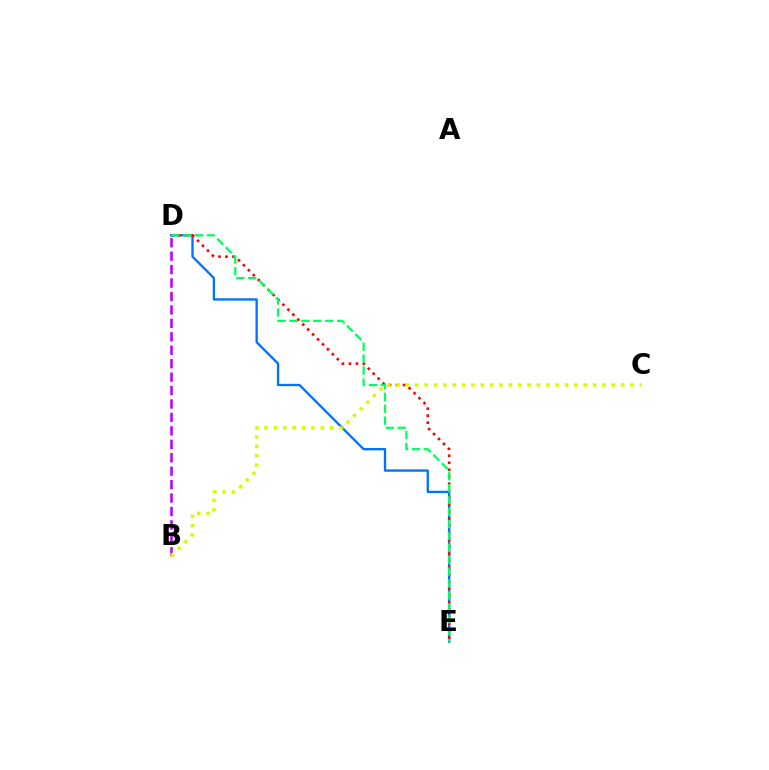{('D', 'E'): [{'color': '#0074ff', 'line_style': 'solid', 'thickness': 1.69}, {'color': '#ff0000', 'line_style': 'dotted', 'thickness': 1.9}, {'color': '#00ff5c', 'line_style': 'dashed', 'thickness': 1.62}], ('B', 'D'): [{'color': '#b900ff', 'line_style': 'dashed', 'thickness': 1.83}], ('B', 'C'): [{'color': '#d1ff00', 'line_style': 'dotted', 'thickness': 2.54}]}